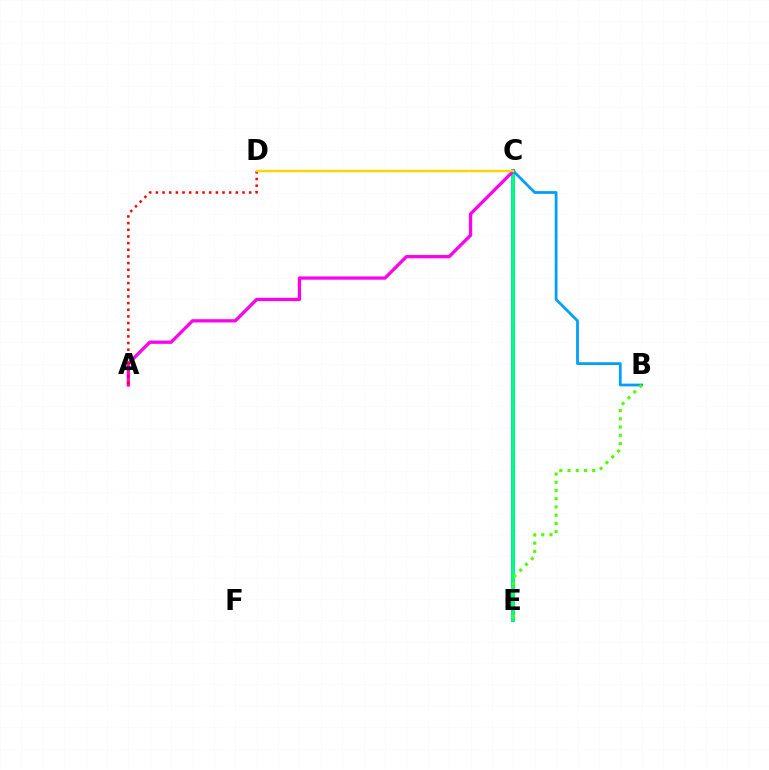{('C', 'E'): [{'color': '#3700ff', 'line_style': 'solid', 'thickness': 2.79}, {'color': '#00ff86', 'line_style': 'solid', 'thickness': 2.76}], ('A', 'C'): [{'color': '#ff00ed', 'line_style': 'solid', 'thickness': 2.36}], ('A', 'D'): [{'color': '#ff0000', 'line_style': 'dotted', 'thickness': 1.81}], ('B', 'C'): [{'color': '#009eff', 'line_style': 'solid', 'thickness': 1.98}], ('C', 'D'): [{'color': '#ffd500', 'line_style': 'solid', 'thickness': 1.72}], ('B', 'E'): [{'color': '#4fff00', 'line_style': 'dotted', 'thickness': 2.23}]}